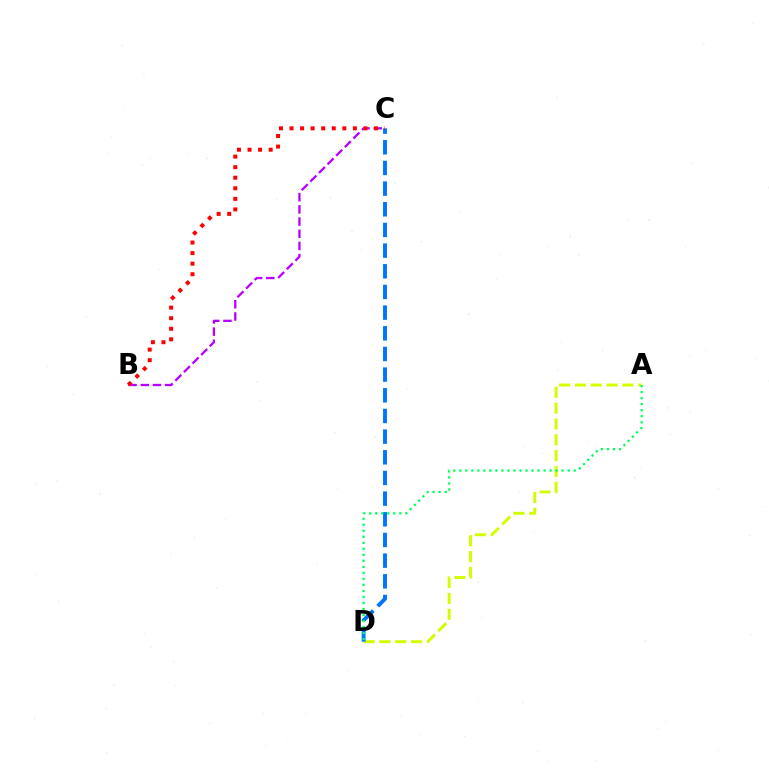{('A', 'D'): [{'color': '#d1ff00', 'line_style': 'dashed', 'thickness': 2.15}, {'color': '#00ff5c', 'line_style': 'dotted', 'thickness': 1.63}], ('B', 'C'): [{'color': '#b900ff', 'line_style': 'dashed', 'thickness': 1.65}, {'color': '#ff0000', 'line_style': 'dotted', 'thickness': 2.87}], ('C', 'D'): [{'color': '#0074ff', 'line_style': 'dashed', 'thickness': 2.81}]}